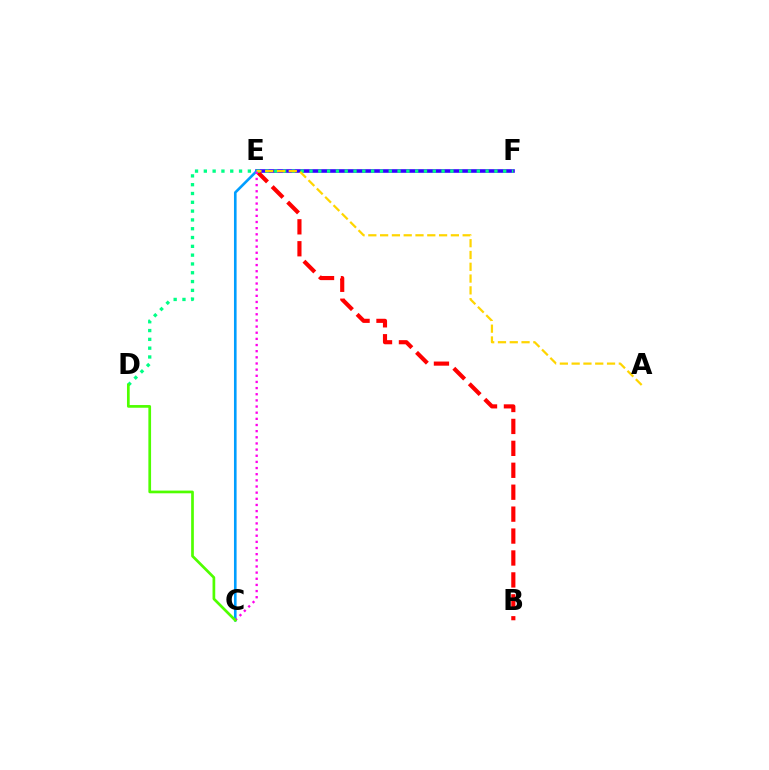{('E', 'F'): [{'color': '#3700ff', 'line_style': 'solid', 'thickness': 2.6}], ('B', 'E'): [{'color': '#ff0000', 'line_style': 'dashed', 'thickness': 2.98}], ('C', 'E'): [{'color': '#009eff', 'line_style': 'solid', 'thickness': 1.89}, {'color': '#ff00ed', 'line_style': 'dotted', 'thickness': 1.67}], ('D', 'F'): [{'color': '#00ff86', 'line_style': 'dotted', 'thickness': 2.39}], ('A', 'E'): [{'color': '#ffd500', 'line_style': 'dashed', 'thickness': 1.6}], ('C', 'D'): [{'color': '#4fff00', 'line_style': 'solid', 'thickness': 1.95}]}